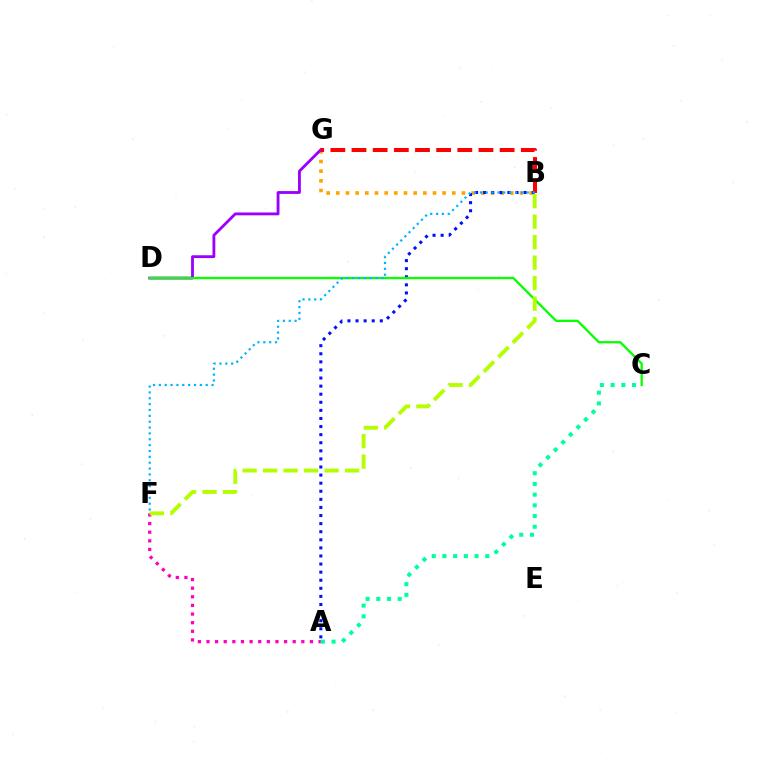{('B', 'G'): [{'color': '#ffa500', 'line_style': 'dotted', 'thickness': 2.63}, {'color': '#ff0000', 'line_style': 'dashed', 'thickness': 2.87}], ('A', 'F'): [{'color': '#ff00bd', 'line_style': 'dotted', 'thickness': 2.34}], ('A', 'B'): [{'color': '#0010ff', 'line_style': 'dotted', 'thickness': 2.2}], ('D', 'G'): [{'color': '#9b00ff', 'line_style': 'solid', 'thickness': 2.04}], ('C', 'D'): [{'color': '#08ff00', 'line_style': 'solid', 'thickness': 1.65}], ('B', 'F'): [{'color': '#00b5ff', 'line_style': 'dotted', 'thickness': 1.59}, {'color': '#b3ff00', 'line_style': 'dashed', 'thickness': 2.78}], ('A', 'C'): [{'color': '#00ff9d', 'line_style': 'dotted', 'thickness': 2.91}]}